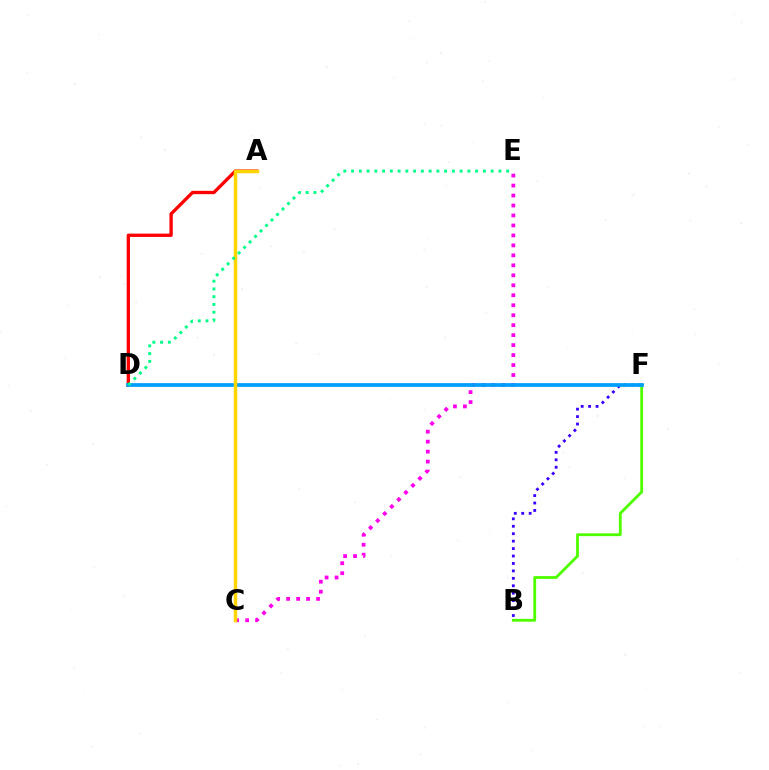{('C', 'E'): [{'color': '#ff00ed', 'line_style': 'dotted', 'thickness': 2.71}], ('B', 'F'): [{'color': '#3700ff', 'line_style': 'dotted', 'thickness': 2.02}, {'color': '#4fff00', 'line_style': 'solid', 'thickness': 2.04}], ('A', 'D'): [{'color': '#ff0000', 'line_style': 'solid', 'thickness': 2.39}], ('D', 'F'): [{'color': '#009eff', 'line_style': 'solid', 'thickness': 2.69}], ('A', 'C'): [{'color': '#ffd500', 'line_style': 'solid', 'thickness': 2.51}], ('D', 'E'): [{'color': '#00ff86', 'line_style': 'dotted', 'thickness': 2.11}]}